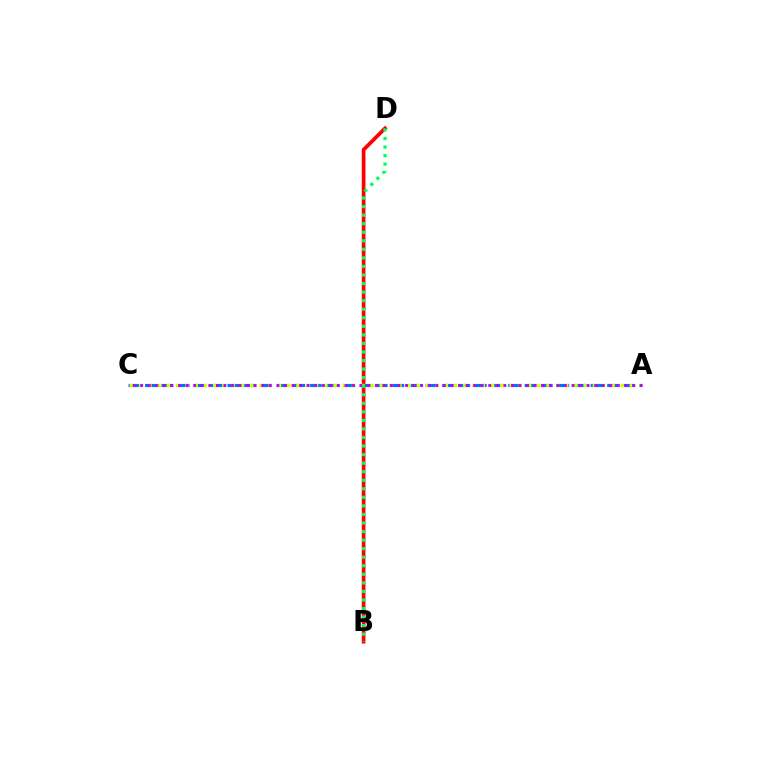{('A', 'C'): [{'color': '#0074ff', 'line_style': 'dashed', 'thickness': 2.24}, {'color': '#d1ff00', 'line_style': 'dotted', 'thickness': 2.52}, {'color': '#b900ff', 'line_style': 'dotted', 'thickness': 2.06}], ('B', 'D'): [{'color': '#ff0000', 'line_style': 'solid', 'thickness': 2.67}, {'color': '#00ff5c', 'line_style': 'dotted', 'thickness': 2.32}]}